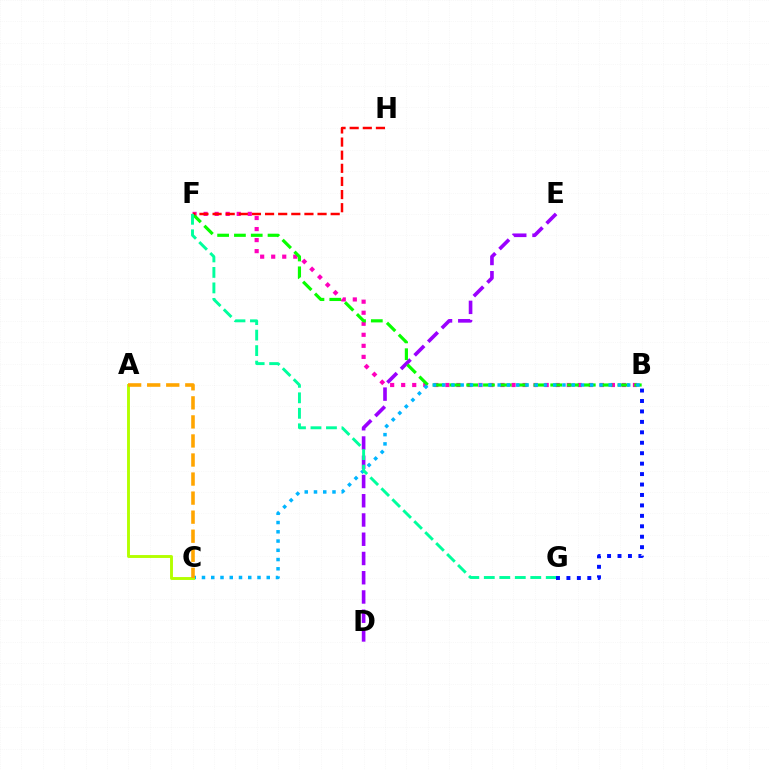{('D', 'E'): [{'color': '#9b00ff', 'line_style': 'dashed', 'thickness': 2.61}], ('B', 'F'): [{'color': '#ff00bd', 'line_style': 'dotted', 'thickness': 3.0}, {'color': '#08ff00', 'line_style': 'dashed', 'thickness': 2.28}], ('F', 'H'): [{'color': '#ff0000', 'line_style': 'dashed', 'thickness': 1.78}], ('B', 'C'): [{'color': '#00b5ff', 'line_style': 'dotted', 'thickness': 2.51}], ('A', 'C'): [{'color': '#b3ff00', 'line_style': 'solid', 'thickness': 2.09}, {'color': '#ffa500', 'line_style': 'dashed', 'thickness': 2.59}], ('F', 'G'): [{'color': '#00ff9d', 'line_style': 'dashed', 'thickness': 2.1}], ('B', 'G'): [{'color': '#0010ff', 'line_style': 'dotted', 'thickness': 2.84}]}